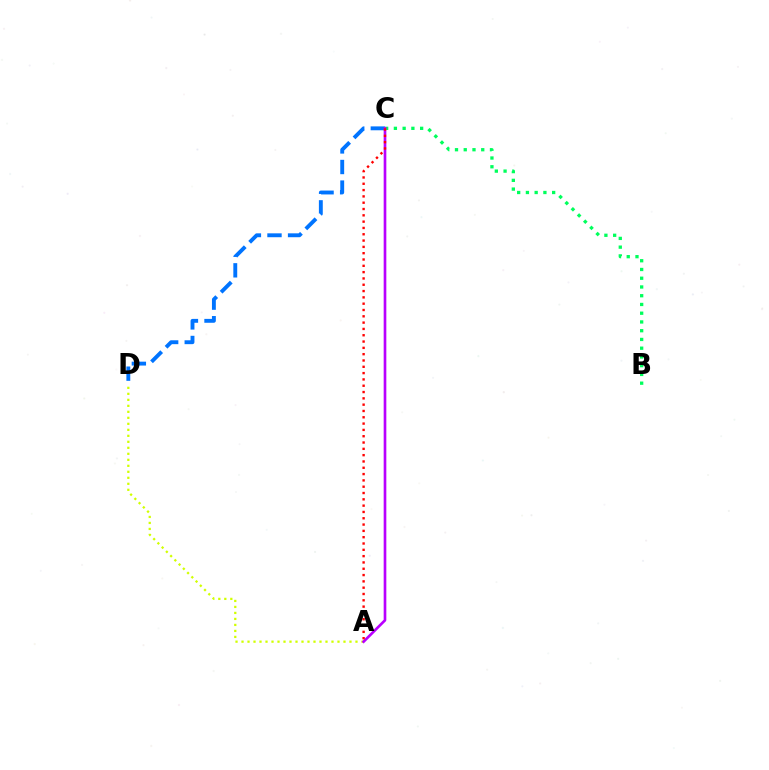{('C', 'D'): [{'color': '#0074ff', 'line_style': 'dashed', 'thickness': 2.8}], ('B', 'C'): [{'color': '#00ff5c', 'line_style': 'dotted', 'thickness': 2.38}], ('A', 'D'): [{'color': '#d1ff00', 'line_style': 'dotted', 'thickness': 1.63}], ('A', 'C'): [{'color': '#b900ff', 'line_style': 'solid', 'thickness': 1.91}, {'color': '#ff0000', 'line_style': 'dotted', 'thickness': 1.71}]}